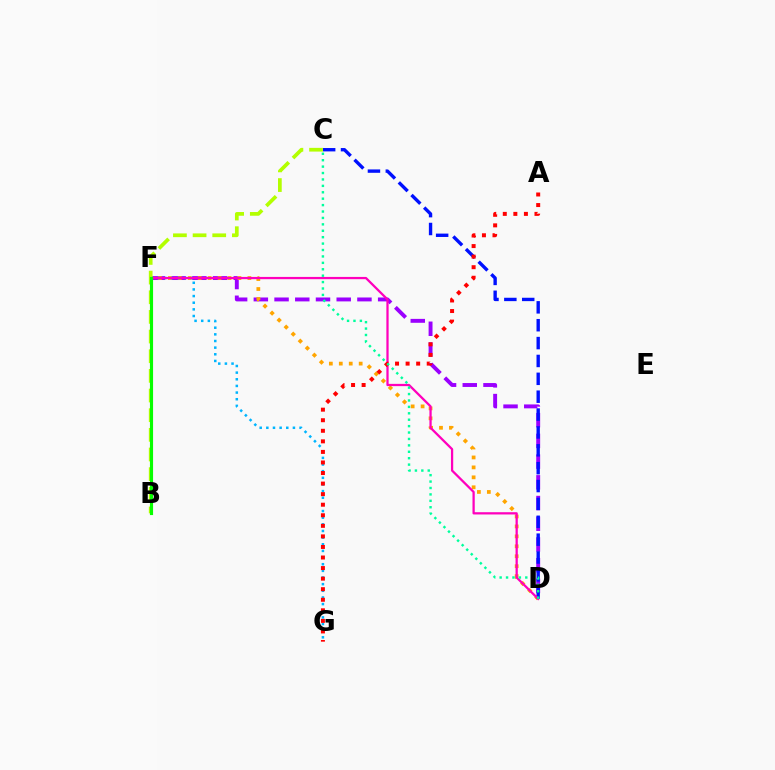{('D', 'F'): [{'color': '#9b00ff', 'line_style': 'dashed', 'thickness': 2.81}, {'color': '#ffa500', 'line_style': 'dotted', 'thickness': 2.7}, {'color': '#ff00bd', 'line_style': 'solid', 'thickness': 1.63}], ('F', 'G'): [{'color': '#00b5ff', 'line_style': 'dotted', 'thickness': 1.81}], ('C', 'D'): [{'color': '#0010ff', 'line_style': 'dashed', 'thickness': 2.43}, {'color': '#00ff9d', 'line_style': 'dotted', 'thickness': 1.74}], ('A', 'G'): [{'color': '#ff0000', 'line_style': 'dotted', 'thickness': 2.87}], ('B', 'C'): [{'color': '#b3ff00', 'line_style': 'dashed', 'thickness': 2.67}], ('B', 'F'): [{'color': '#08ff00', 'line_style': 'solid', 'thickness': 2.26}]}